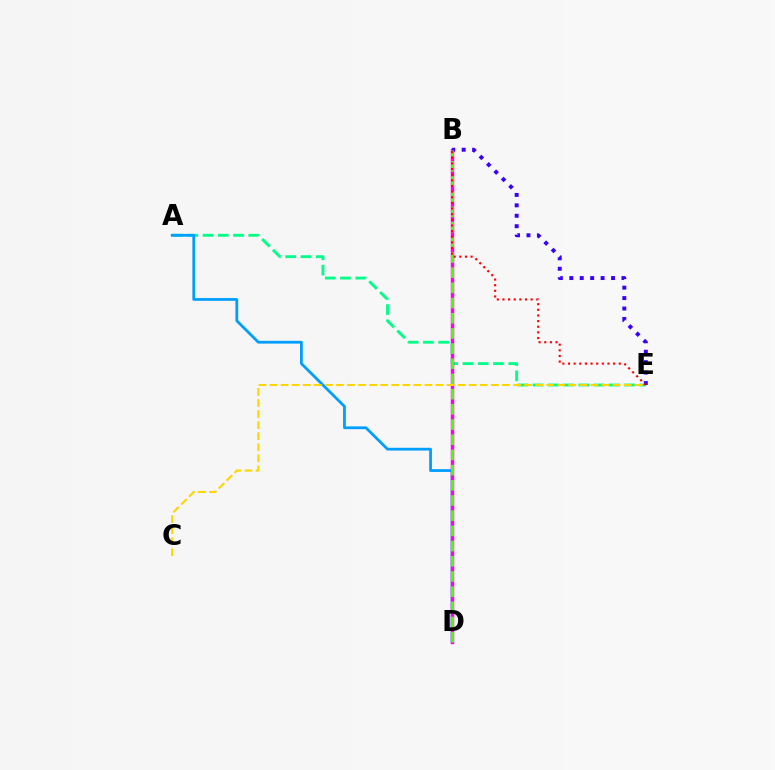{('A', 'E'): [{'color': '#00ff86', 'line_style': 'dashed', 'thickness': 2.07}], ('A', 'D'): [{'color': '#009eff', 'line_style': 'solid', 'thickness': 2.0}], ('B', 'D'): [{'color': '#ff00ed', 'line_style': 'solid', 'thickness': 2.48}, {'color': '#4fff00', 'line_style': 'dashed', 'thickness': 2.06}], ('B', 'E'): [{'color': '#3700ff', 'line_style': 'dotted', 'thickness': 2.83}, {'color': '#ff0000', 'line_style': 'dotted', 'thickness': 1.53}], ('C', 'E'): [{'color': '#ffd500', 'line_style': 'dashed', 'thickness': 1.5}]}